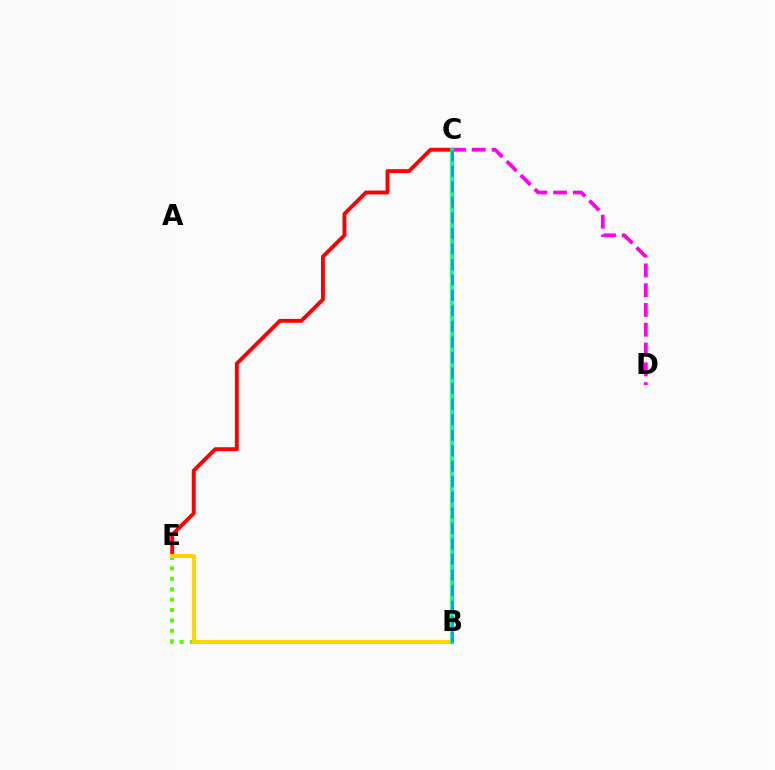{('B', 'E'): [{'color': '#4fff00', 'line_style': 'dotted', 'thickness': 2.83}, {'color': '#ffd500', 'line_style': 'solid', 'thickness': 2.91}], ('C', 'E'): [{'color': '#ff0000', 'line_style': 'solid', 'thickness': 2.8}], ('B', 'C'): [{'color': '#3700ff', 'line_style': 'dashed', 'thickness': 1.94}, {'color': '#00ff86', 'line_style': 'solid', 'thickness': 2.6}, {'color': '#009eff', 'line_style': 'dashed', 'thickness': 2.11}], ('C', 'D'): [{'color': '#ff00ed', 'line_style': 'dashed', 'thickness': 2.69}]}